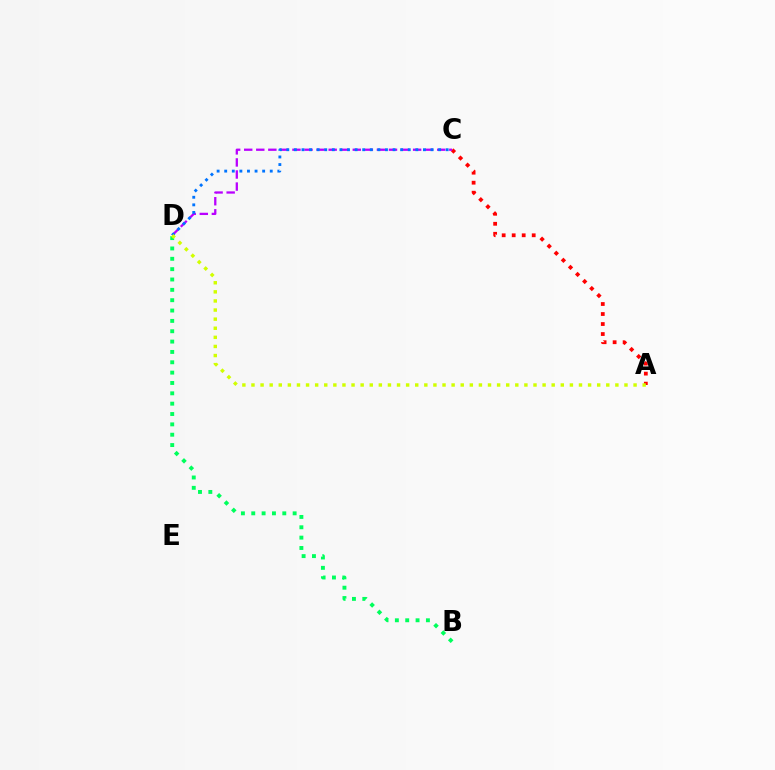{('A', 'C'): [{'color': '#ff0000', 'line_style': 'dotted', 'thickness': 2.72}], ('C', 'D'): [{'color': '#b900ff', 'line_style': 'dashed', 'thickness': 1.64}, {'color': '#0074ff', 'line_style': 'dotted', 'thickness': 2.06}], ('B', 'D'): [{'color': '#00ff5c', 'line_style': 'dotted', 'thickness': 2.81}], ('A', 'D'): [{'color': '#d1ff00', 'line_style': 'dotted', 'thickness': 2.47}]}